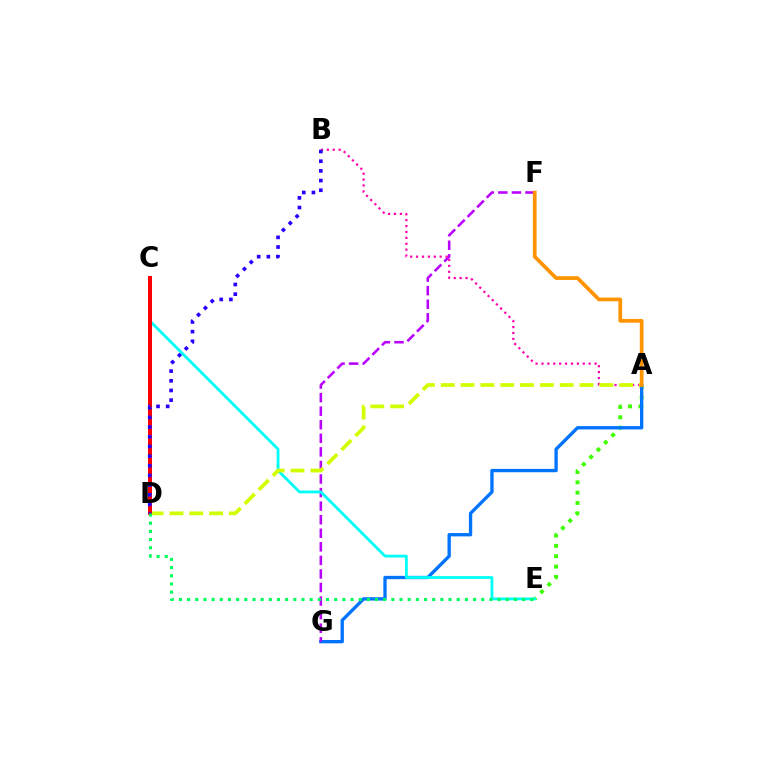{('A', 'E'): [{'color': '#3dff00', 'line_style': 'dotted', 'thickness': 2.81}], ('A', 'G'): [{'color': '#0074ff', 'line_style': 'solid', 'thickness': 2.4}], ('F', 'G'): [{'color': '#b900ff', 'line_style': 'dashed', 'thickness': 1.84}], ('C', 'E'): [{'color': '#00fff6', 'line_style': 'solid', 'thickness': 2.0}], ('A', 'B'): [{'color': '#ff00ac', 'line_style': 'dotted', 'thickness': 1.6}], ('A', 'D'): [{'color': '#d1ff00', 'line_style': 'dashed', 'thickness': 2.69}], ('A', 'F'): [{'color': '#ff9400', 'line_style': 'solid', 'thickness': 2.68}], ('C', 'D'): [{'color': '#ff0000', 'line_style': 'solid', 'thickness': 2.87}], ('D', 'E'): [{'color': '#00ff5c', 'line_style': 'dotted', 'thickness': 2.22}], ('B', 'D'): [{'color': '#2500ff', 'line_style': 'dotted', 'thickness': 2.63}]}